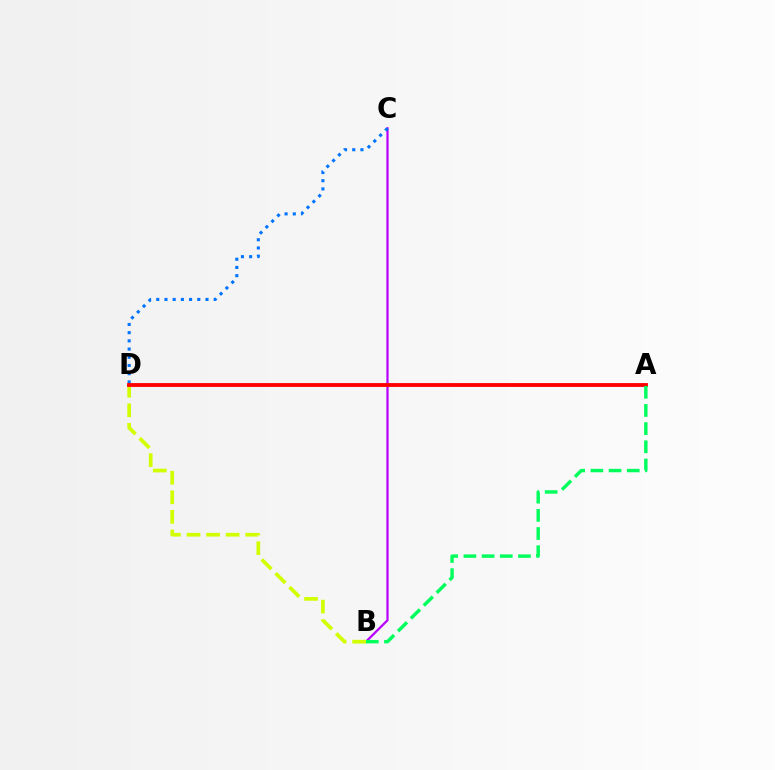{('B', 'C'): [{'color': '#b900ff', 'line_style': 'solid', 'thickness': 1.61}], ('C', 'D'): [{'color': '#0074ff', 'line_style': 'dotted', 'thickness': 2.23}], ('B', 'D'): [{'color': '#d1ff00', 'line_style': 'dashed', 'thickness': 2.66}], ('A', 'D'): [{'color': '#ff0000', 'line_style': 'solid', 'thickness': 2.76}], ('A', 'B'): [{'color': '#00ff5c', 'line_style': 'dashed', 'thickness': 2.47}]}